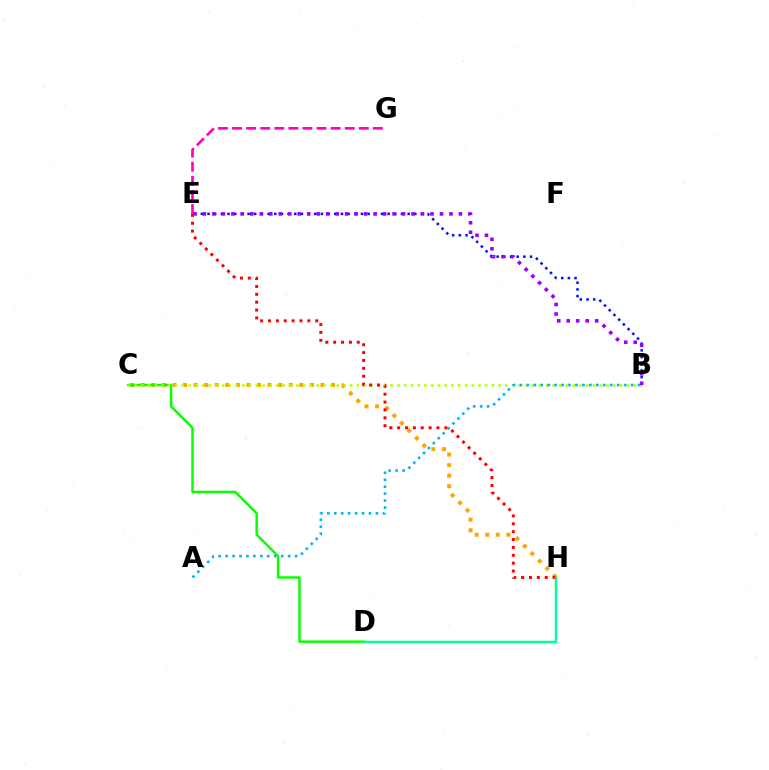{('C', 'H'): [{'color': '#ffa500', 'line_style': 'dotted', 'thickness': 2.87}], ('E', 'G'): [{'color': '#ff00bd', 'line_style': 'dashed', 'thickness': 1.91}], ('C', 'D'): [{'color': '#08ff00', 'line_style': 'solid', 'thickness': 1.78}], ('B', 'C'): [{'color': '#b3ff00', 'line_style': 'dotted', 'thickness': 1.83}], ('B', 'E'): [{'color': '#0010ff', 'line_style': 'dotted', 'thickness': 1.81}, {'color': '#9b00ff', 'line_style': 'dotted', 'thickness': 2.58}], ('A', 'B'): [{'color': '#00b5ff', 'line_style': 'dotted', 'thickness': 1.89}], ('E', 'H'): [{'color': '#ff0000', 'line_style': 'dotted', 'thickness': 2.14}], ('D', 'H'): [{'color': '#00ff9d', 'line_style': 'solid', 'thickness': 1.76}]}